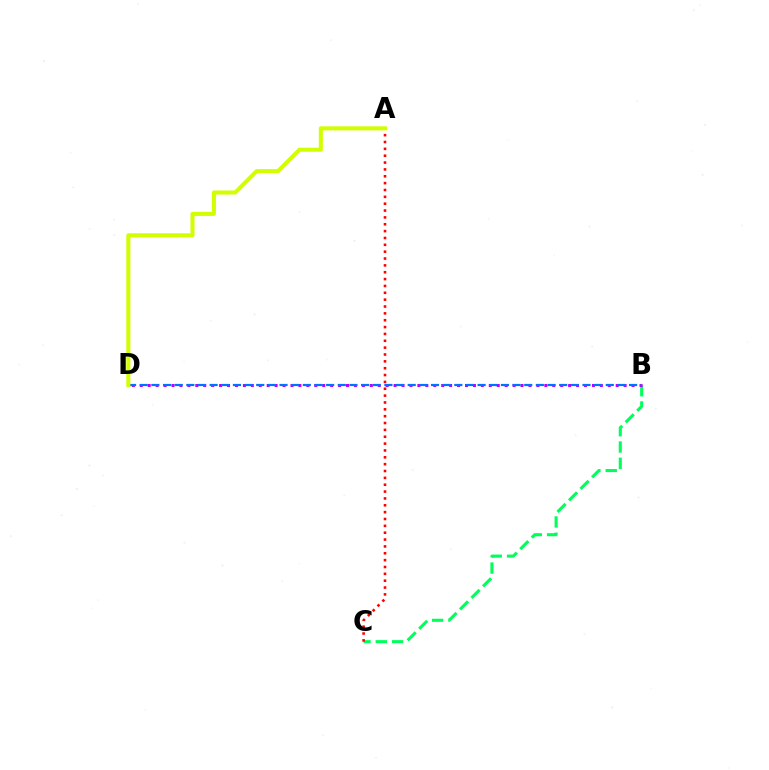{('B', 'C'): [{'color': '#00ff5c', 'line_style': 'dashed', 'thickness': 2.21}], ('B', 'D'): [{'color': '#b900ff', 'line_style': 'dotted', 'thickness': 2.16}, {'color': '#0074ff', 'line_style': 'dashed', 'thickness': 1.58}], ('A', 'C'): [{'color': '#ff0000', 'line_style': 'dotted', 'thickness': 1.86}], ('A', 'D'): [{'color': '#d1ff00', 'line_style': 'solid', 'thickness': 2.92}]}